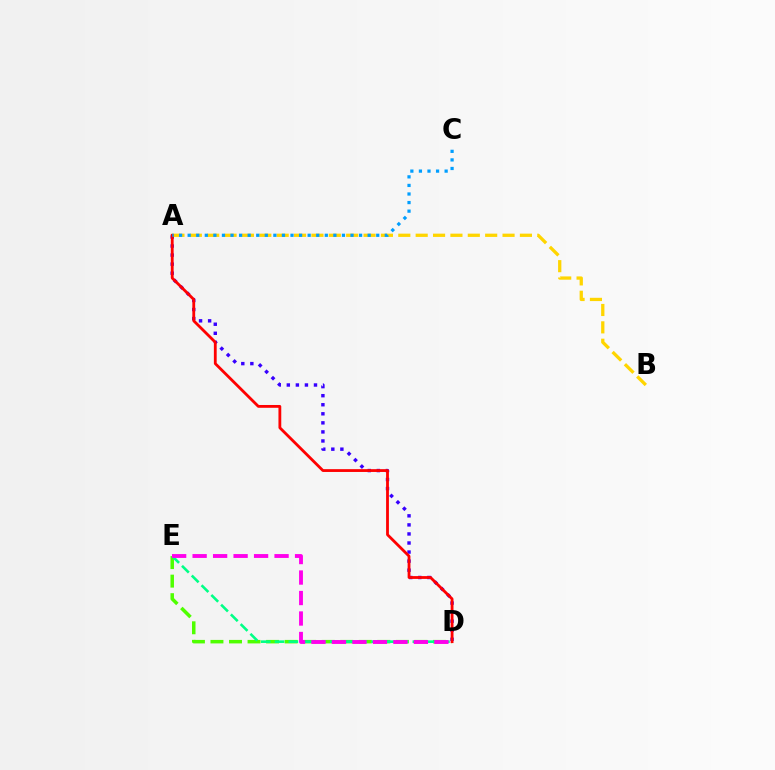{('A', 'D'): [{'color': '#3700ff', 'line_style': 'dotted', 'thickness': 2.46}, {'color': '#ff0000', 'line_style': 'solid', 'thickness': 2.02}], ('D', 'E'): [{'color': '#4fff00', 'line_style': 'dashed', 'thickness': 2.52}, {'color': '#00ff86', 'line_style': 'dashed', 'thickness': 1.87}, {'color': '#ff00ed', 'line_style': 'dashed', 'thickness': 2.78}], ('A', 'B'): [{'color': '#ffd500', 'line_style': 'dashed', 'thickness': 2.36}], ('A', 'C'): [{'color': '#009eff', 'line_style': 'dotted', 'thickness': 2.33}]}